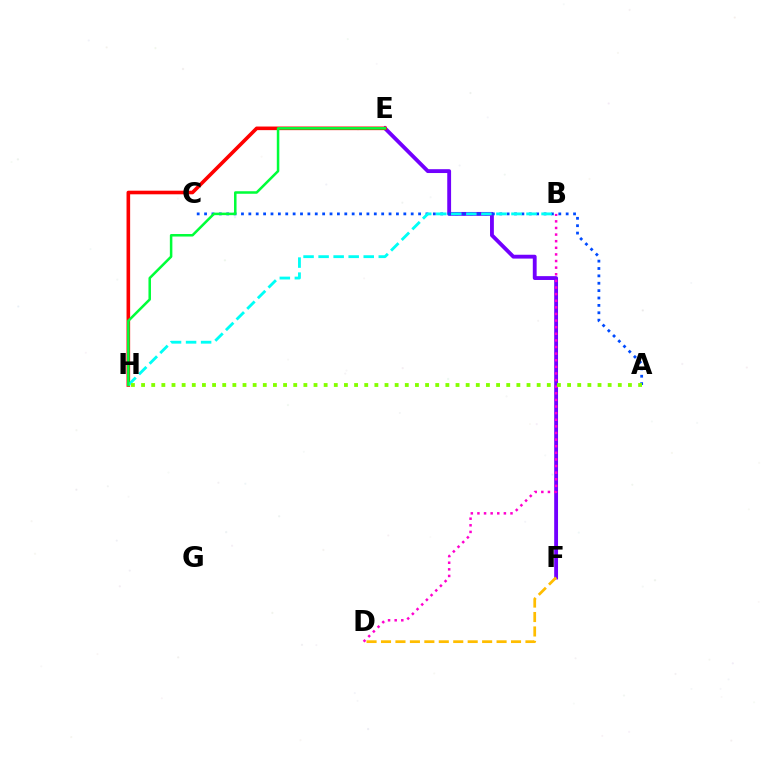{('E', 'F'): [{'color': '#7200ff', 'line_style': 'solid', 'thickness': 2.76}], ('A', 'C'): [{'color': '#004bff', 'line_style': 'dotted', 'thickness': 2.01}], ('E', 'H'): [{'color': '#ff0000', 'line_style': 'solid', 'thickness': 2.6}, {'color': '#00ff39', 'line_style': 'solid', 'thickness': 1.81}], ('B', 'H'): [{'color': '#00fff6', 'line_style': 'dashed', 'thickness': 2.04}], ('B', 'D'): [{'color': '#ff00cf', 'line_style': 'dotted', 'thickness': 1.8}], ('A', 'H'): [{'color': '#84ff00', 'line_style': 'dotted', 'thickness': 2.76}], ('D', 'F'): [{'color': '#ffbd00', 'line_style': 'dashed', 'thickness': 1.96}]}